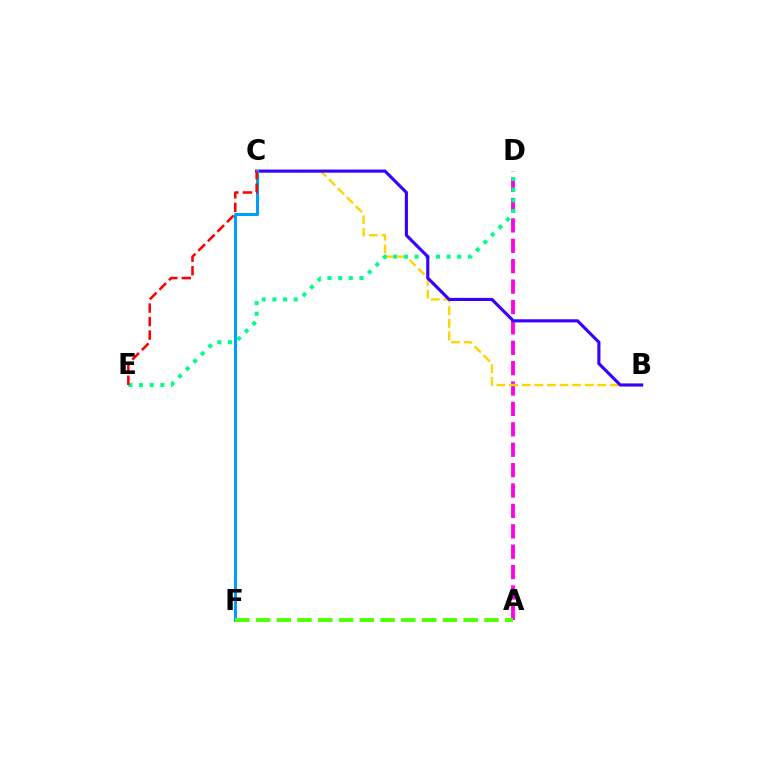{('A', 'D'): [{'color': '#ff00ed', 'line_style': 'dashed', 'thickness': 2.77}], ('B', 'C'): [{'color': '#ffd500', 'line_style': 'dashed', 'thickness': 1.71}, {'color': '#3700ff', 'line_style': 'solid', 'thickness': 2.25}], ('D', 'E'): [{'color': '#00ff86', 'line_style': 'dotted', 'thickness': 2.9}], ('C', 'F'): [{'color': '#009eff', 'line_style': 'solid', 'thickness': 2.17}], ('C', 'E'): [{'color': '#ff0000', 'line_style': 'dashed', 'thickness': 1.84}], ('A', 'F'): [{'color': '#4fff00', 'line_style': 'dashed', 'thickness': 2.82}]}